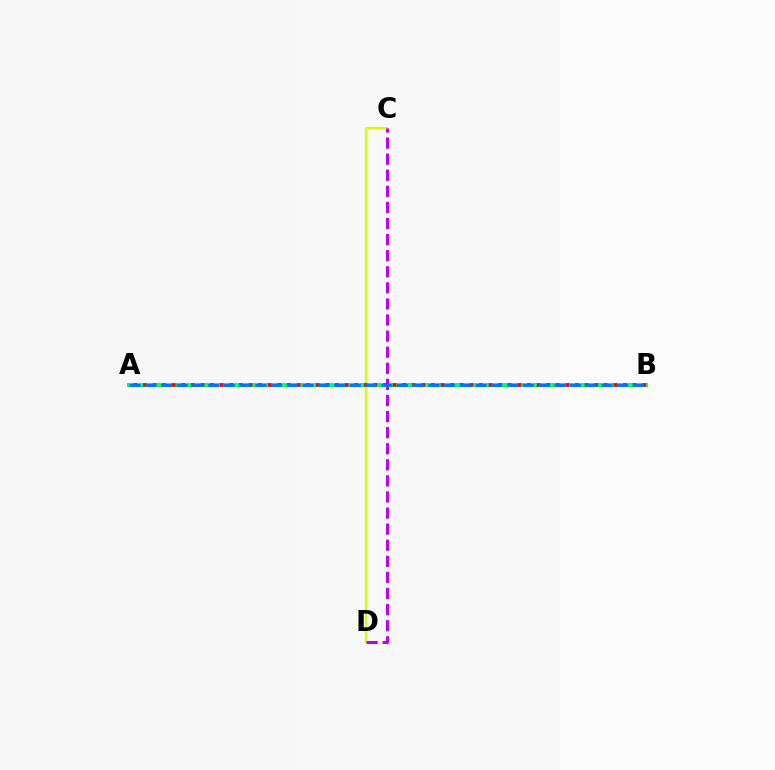{('C', 'D'): [{'color': '#d1ff00', 'line_style': 'solid', 'thickness': 1.55}, {'color': '#b900ff', 'line_style': 'dashed', 'thickness': 2.19}], ('A', 'B'): [{'color': '#00ff5c', 'line_style': 'solid', 'thickness': 2.91}, {'color': '#ff0000', 'line_style': 'dotted', 'thickness': 2.61}, {'color': '#0074ff', 'line_style': 'dashed', 'thickness': 2.14}]}